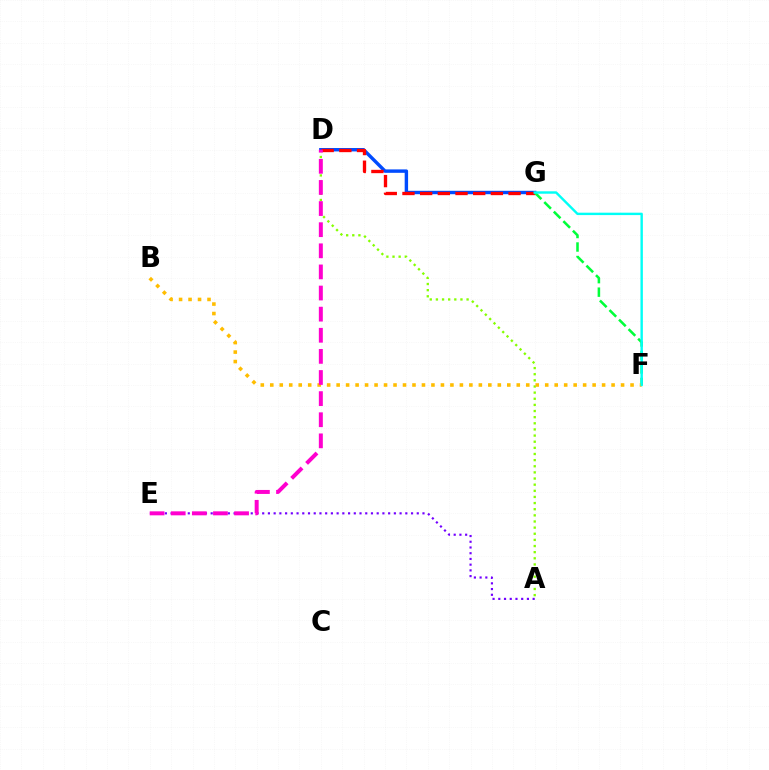{('A', 'E'): [{'color': '#7200ff', 'line_style': 'dotted', 'thickness': 1.56}], ('A', 'D'): [{'color': '#84ff00', 'line_style': 'dotted', 'thickness': 1.67}], ('D', 'G'): [{'color': '#004bff', 'line_style': 'solid', 'thickness': 2.45}, {'color': '#ff0000', 'line_style': 'dashed', 'thickness': 2.4}], ('F', 'G'): [{'color': '#00ff39', 'line_style': 'dashed', 'thickness': 1.83}, {'color': '#00fff6', 'line_style': 'solid', 'thickness': 1.74}], ('B', 'F'): [{'color': '#ffbd00', 'line_style': 'dotted', 'thickness': 2.58}], ('D', 'E'): [{'color': '#ff00cf', 'line_style': 'dashed', 'thickness': 2.87}]}